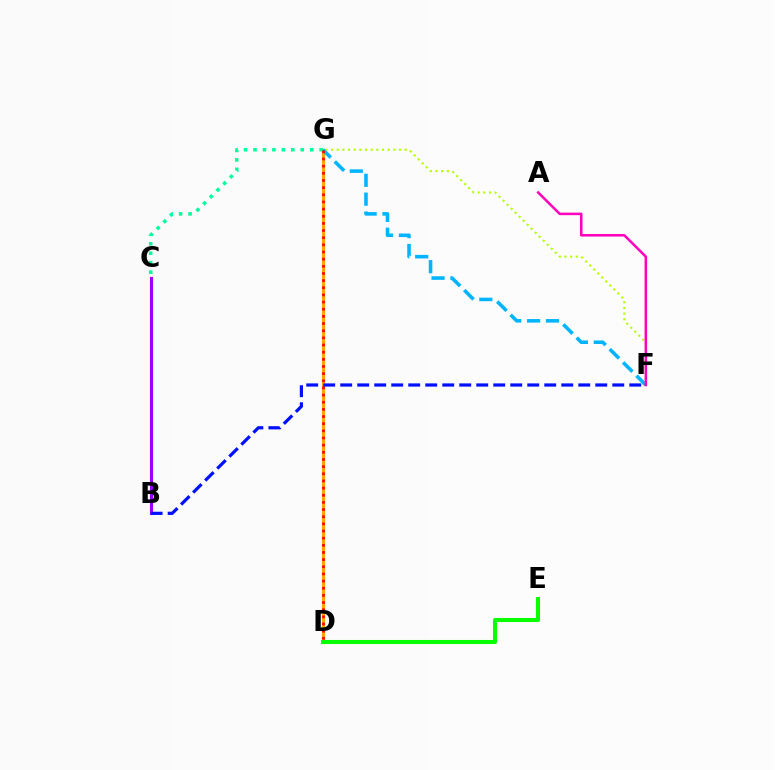{('D', 'G'): [{'color': '#ffa500', 'line_style': 'solid', 'thickness': 2.29}, {'color': '#ff0000', 'line_style': 'dotted', 'thickness': 1.94}], ('F', 'G'): [{'color': '#b3ff00', 'line_style': 'dotted', 'thickness': 1.54}, {'color': '#00b5ff', 'line_style': 'dashed', 'thickness': 2.56}], ('C', 'G'): [{'color': '#00ff9d', 'line_style': 'dotted', 'thickness': 2.57}], ('D', 'E'): [{'color': '#08ff00', 'line_style': 'solid', 'thickness': 2.92}], ('A', 'F'): [{'color': '#ff00bd', 'line_style': 'solid', 'thickness': 1.82}], ('B', 'C'): [{'color': '#9b00ff', 'line_style': 'solid', 'thickness': 2.22}], ('B', 'F'): [{'color': '#0010ff', 'line_style': 'dashed', 'thickness': 2.31}]}